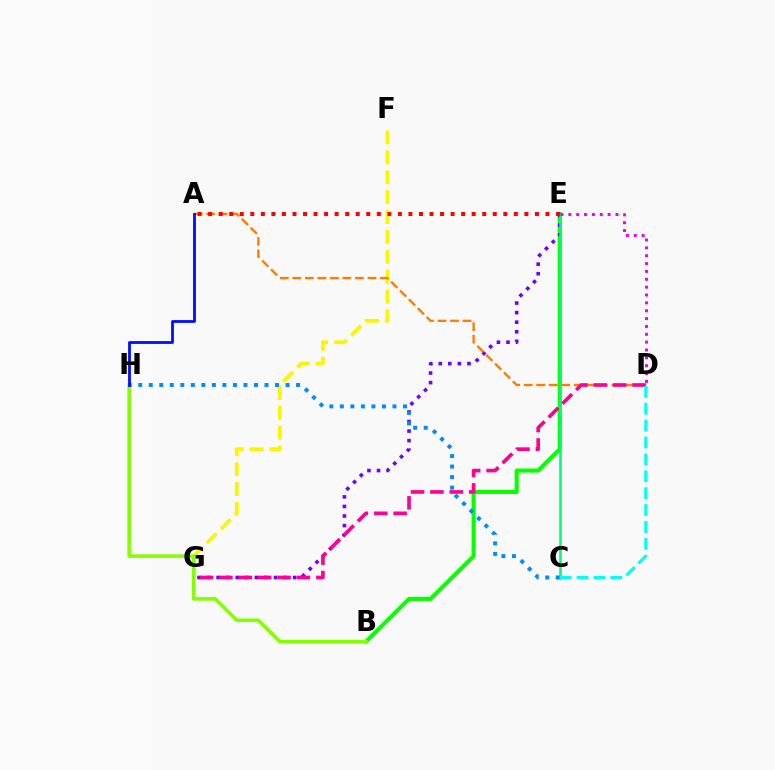{('B', 'E'): [{'color': '#08ff00', 'line_style': 'solid', 'thickness': 2.94}], ('E', 'G'): [{'color': '#7200ff', 'line_style': 'dotted', 'thickness': 2.6}], ('C', 'E'): [{'color': '#00ff74', 'line_style': 'solid', 'thickness': 1.89}], ('F', 'G'): [{'color': '#fcf500', 'line_style': 'dashed', 'thickness': 2.7}], ('B', 'H'): [{'color': '#84ff00', 'line_style': 'solid', 'thickness': 2.58}], ('A', 'D'): [{'color': '#ff7c00', 'line_style': 'dashed', 'thickness': 1.7}], ('D', 'G'): [{'color': '#ff0094', 'line_style': 'dashed', 'thickness': 2.63}], ('D', 'E'): [{'color': '#ee00ff', 'line_style': 'dotted', 'thickness': 2.13}], ('A', 'E'): [{'color': '#ff0000', 'line_style': 'dotted', 'thickness': 2.86}], ('C', 'H'): [{'color': '#008cff', 'line_style': 'dotted', 'thickness': 2.86}], ('A', 'H'): [{'color': '#0010ff', 'line_style': 'solid', 'thickness': 2.03}], ('C', 'D'): [{'color': '#00fff6', 'line_style': 'dashed', 'thickness': 2.29}]}